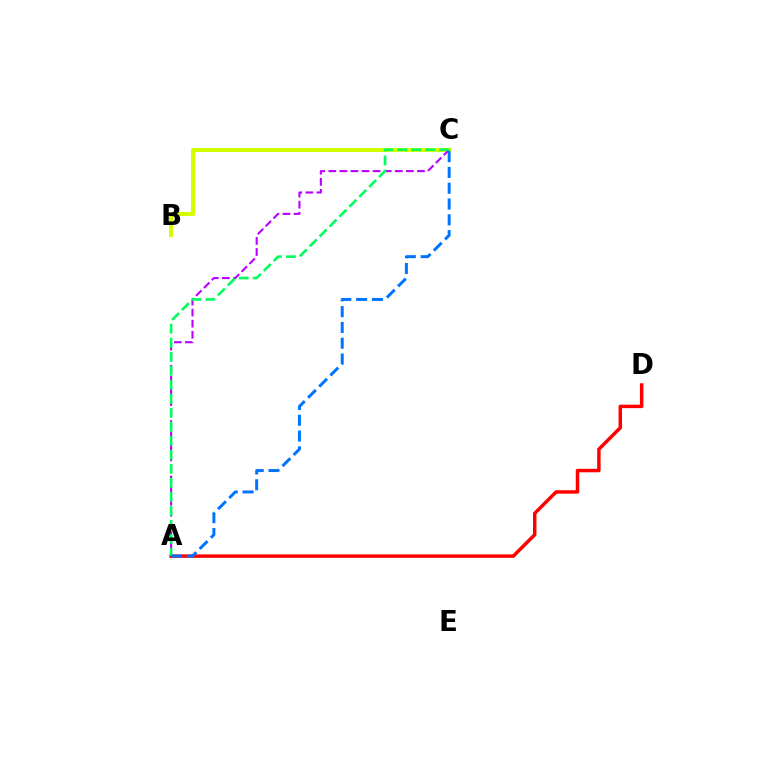{('B', 'C'): [{'color': '#d1ff00', 'line_style': 'solid', 'thickness': 2.92}], ('A', 'C'): [{'color': '#b900ff', 'line_style': 'dashed', 'thickness': 1.5}, {'color': '#00ff5c', 'line_style': 'dashed', 'thickness': 1.9}, {'color': '#0074ff', 'line_style': 'dashed', 'thickness': 2.15}], ('A', 'D'): [{'color': '#ff0000', 'line_style': 'solid', 'thickness': 2.5}]}